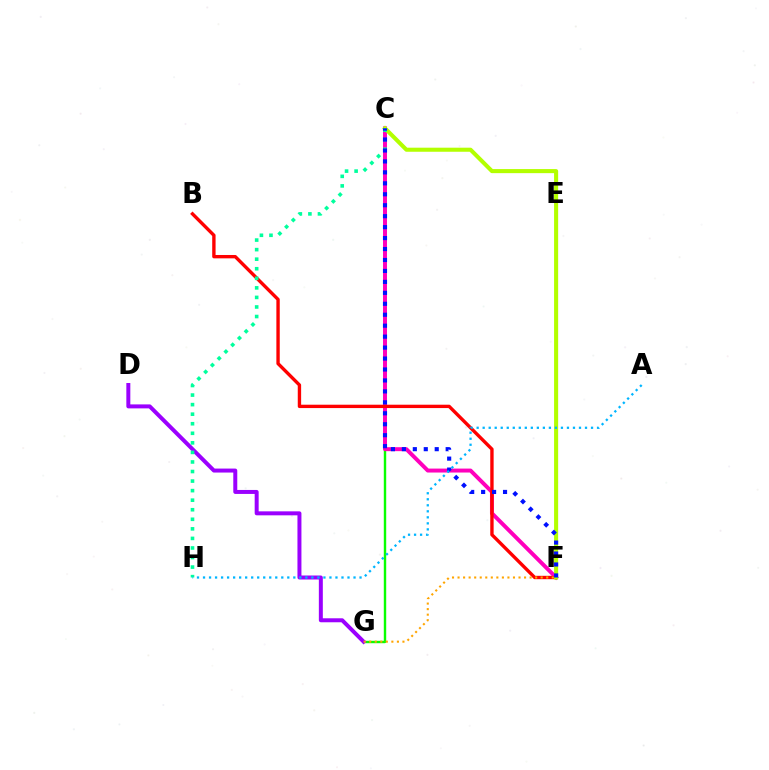{('C', 'G'): [{'color': '#08ff00', 'line_style': 'solid', 'thickness': 1.74}], ('C', 'F'): [{'color': '#ff00bd', 'line_style': 'solid', 'thickness': 2.85}, {'color': '#b3ff00', 'line_style': 'solid', 'thickness': 2.93}, {'color': '#0010ff', 'line_style': 'dotted', 'thickness': 2.98}], ('D', 'G'): [{'color': '#9b00ff', 'line_style': 'solid', 'thickness': 2.87}], ('B', 'F'): [{'color': '#ff0000', 'line_style': 'solid', 'thickness': 2.42}], ('C', 'H'): [{'color': '#00ff9d', 'line_style': 'dotted', 'thickness': 2.6}], ('F', 'G'): [{'color': '#ffa500', 'line_style': 'dotted', 'thickness': 1.51}], ('A', 'H'): [{'color': '#00b5ff', 'line_style': 'dotted', 'thickness': 1.64}]}